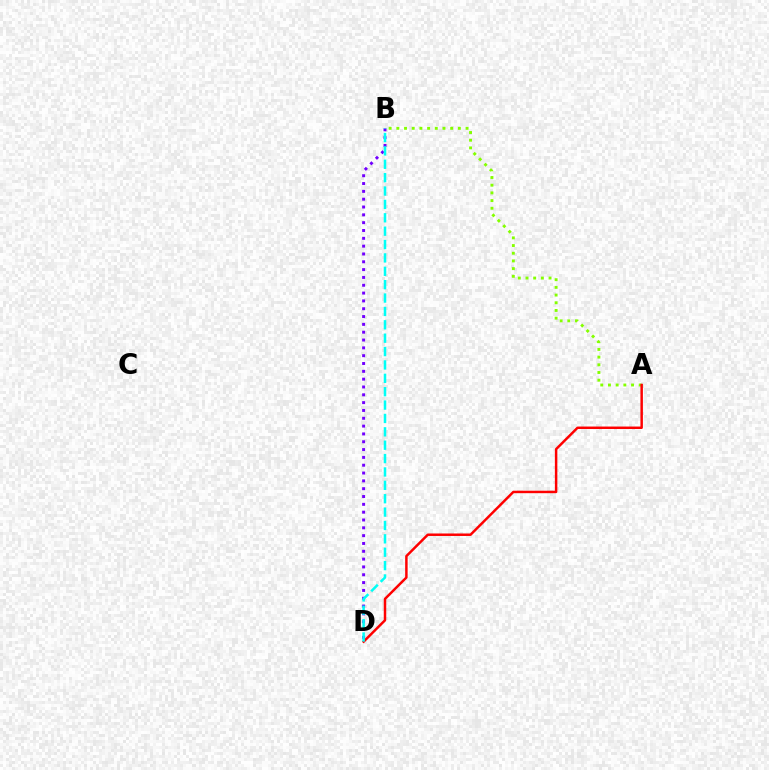{('A', 'B'): [{'color': '#84ff00', 'line_style': 'dotted', 'thickness': 2.09}], ('A', 'D'): [{'color': '#ff0000', 'line_style': 'solid', 'thickness': 1.78}], ('B', 'D'): [{'color': '#7200ff', 'line_style': 'dotted', 'thickness': 2.13}, {'color': '#00fff6', 'line_style': 'dashed', 'thickness': 1.82}]}